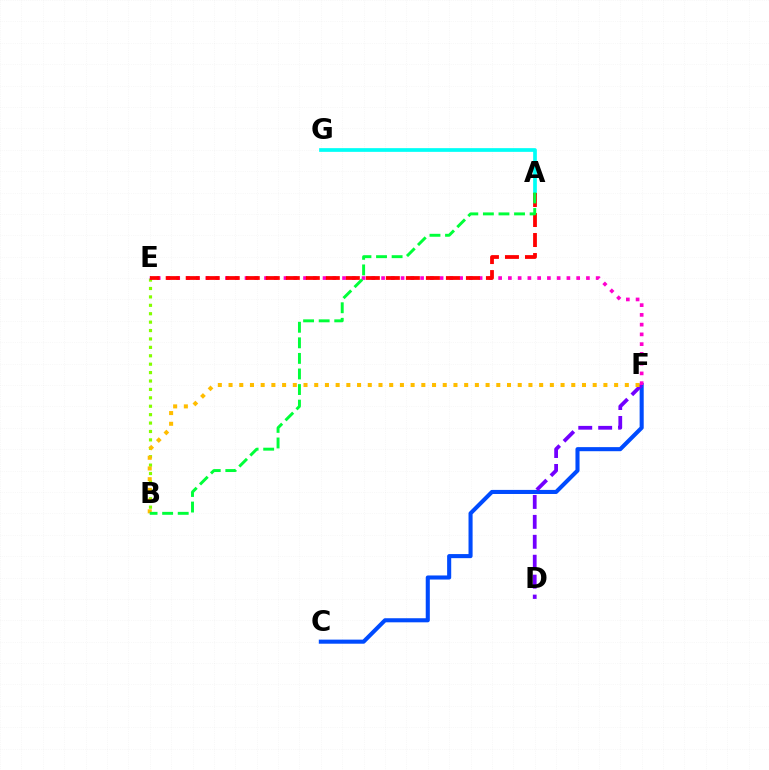{('B', 'E'): [{'color': '#84ff00', 'line_style': 'dotted', 'thickness': 2.29}], ('C', 'F'): [{'color': '#004bff', 'line_style': 'solid', 'thickness': 2.94}], ('D', 'F'): [{'color': '#7200ff', 'line_style': 'dashed', 'thickness': 2.71}], ('A', 'G'): [{'color': '#00fff6', 'line_style': 'solid', 'thickness': 2.67}], ('E', 'F'): [{'color': '#ff00cf', 'line_style': 'dotted', 'thickness': 2.65}], ('A', 'E'): [{'color': '#ff0000', 'line_style': 'dashed', 'thickness': 2.72}], ('B', 'F'): [{'color': '#ffbd00', 'line_style': 'dotted', 'thickness': 2.91}], ('A', 'B'): [{'color': '#00ff39', 'line_style': 'dashed', 'thickness': 2.12}]}